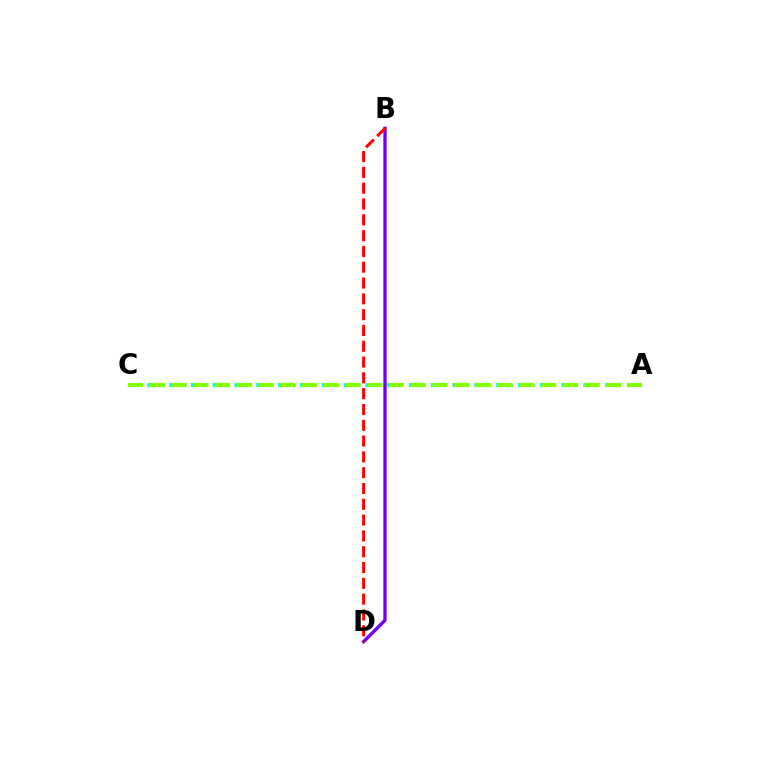{('B', 'D'): [{'color': '#7200ff', 'line_style': 'solid', 'thickness': 2.4}, {'color': '#ff0000', 'line_style': 'dashed', 'thickness': 2.15}], ('A', 'C'): [{'color': '#00fff6', 'line_style': 'dotted', 'thickness': 2.96}, {'color': '#84ff00', 'line_style': 'dashed', 'thickness': 2.95}]}